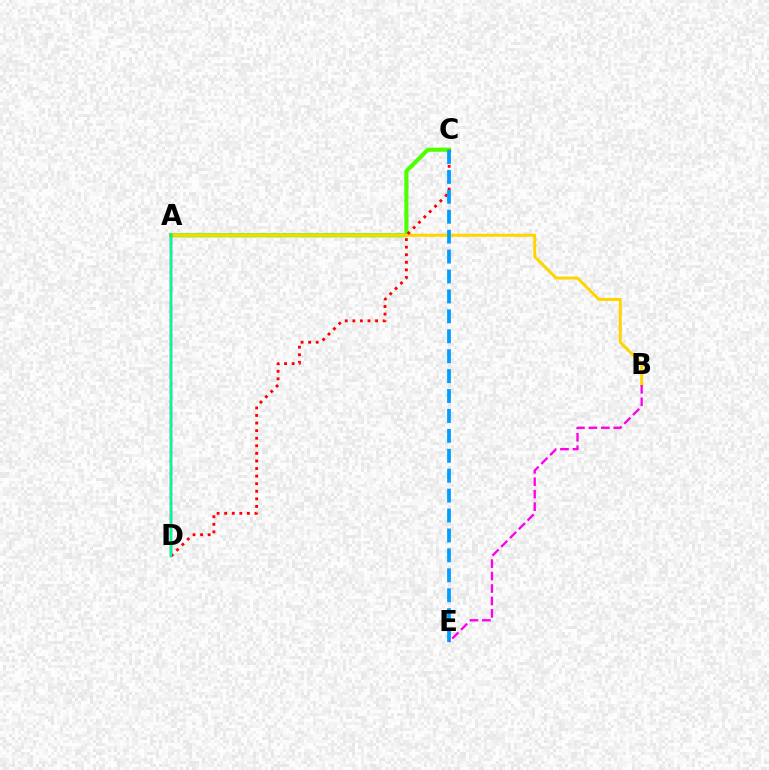{('A', 'C'): [{'color': '#4fff00', 'line_style': 'solid', 'thickness': 2.97}], ('A', 'B'): [{'color': '#ffd500', 'line_style': 'solid', 'thickness': 2.15}], ('A', 'D'): [{'color': '#3700ff', 'line_style': 'solid', 'thickness': 1.69}, {'color': '#00ff86', 'line_style': 'solid', 'thickness': 1.67}], ('C', 'D'): [{'color': '#ff0000', 'line_style': 'dotted', 'thickness': 2.06}], ('C', 'E'): [{'color': '#009eff', 'line_style': 'dashed', 'thickness': 2.71}], ('B', 'E'): [{'color': '#ff00ed', 'line_style': 'dashed', 'thickness': 1.69}]}